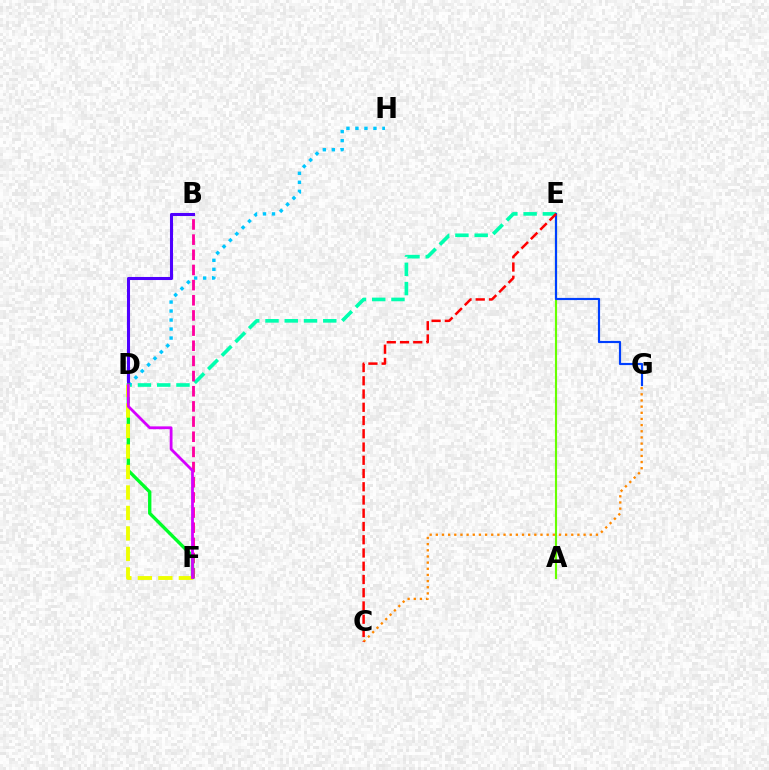{('D', 'E'): [{'color': '#00ffaf', 'line_style': 'dashed', 'thickness': 2.62}], ('A', 'E'): [{'color': '#66ff00', 'line_style': 'solid', 'thickness': 1.54}], ('D', 'H'): [{'color': '#00c7ff', 'line_style': 'dotted', 'thickness': 2.44}], ('B', 'D'): [{'color': '#4f00ff', 'line_style': 'solid', 'thickness': 2.2}], ('B', 'F'): [{'color': '#ff00a0', 'line_style': 'dashed', 'thickness': 2.06}], ('D', 'F'): [{'color': '#00ff27', 'line_style': 'solid', 'thickness': 2.41}, {'color': '#eeff00', 'line_style': 'dashed', 'thickness': 2.78}, {'color': '#d600ff', 'line_style': 'solid', 'thickness': 2.01}], ('E', 'G'): [{'color': '#003fff', 'line_style': 'solid', 'thickness': 1.57}], ('C', 'G'): [{'color': '#ff8800', 'line_style': 'dotted', 'thickness': 1.67}], ('C', 'E'): [{'color': '#ff0000', 'line_style': 'dashed', 'thickness': 1.8}]}